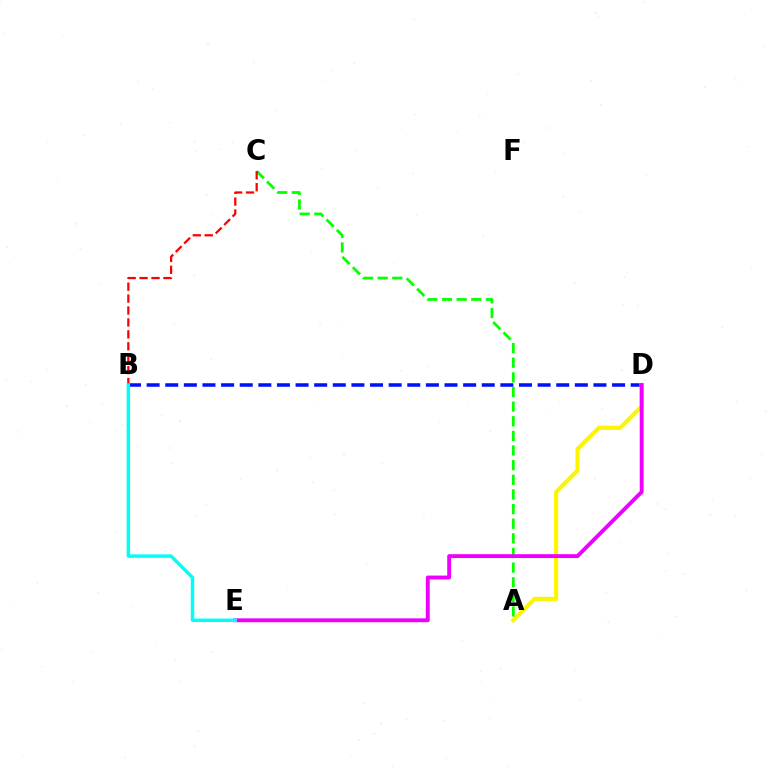{('B', 'D'): [{'color': '#0010ff', 'line_style': 'dashed', 'thickness': 2.53}], ('A', 'D'): [{'color': '#fcf500', 'line_style': 'solid', 'thickness': 2.98}], ('A', 'C'): [{'color': '#08ff00', 'line_style': 'dashed', 'thickness': 1.99}], ('B', 'C'): [{'color': '#ff0000', 'line_style': 'dashed', 'thickness': 1.62}], ('D', 'E'): [{'color': '#ee00ff', 'line_style': 'solid', 'thickness': 2.79}], ('B', 'E'): [{'color': '#00fff6', 'line_style': 'solid', 'thickness': 2.49}]}